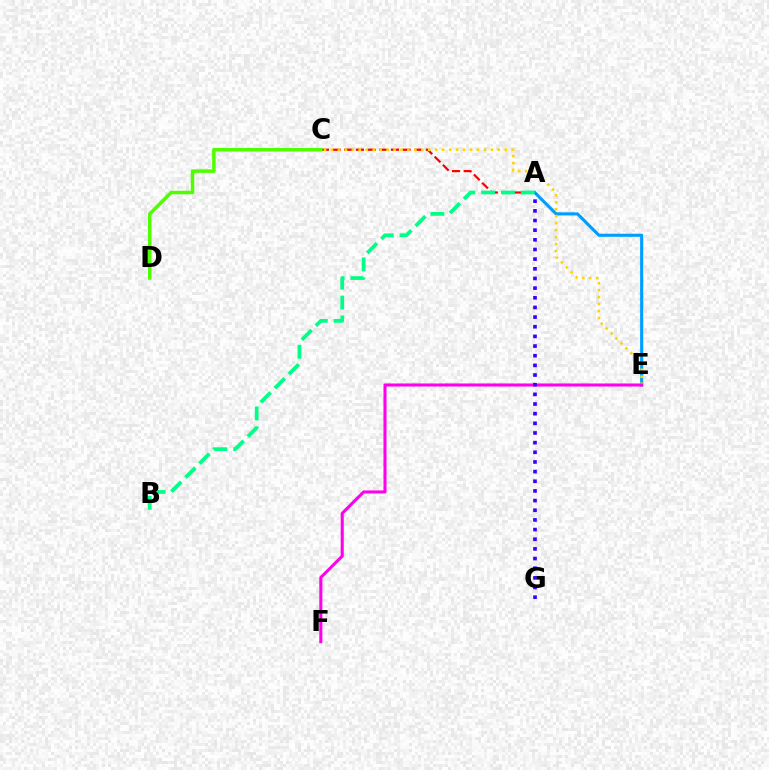{('A', 'C'): [{'color': '#ff0000', 'line_style': 'dashed', 'thickness': 1.58}], ('A', 'E'): [{'color': '#009eff', 'line_style': 'solid', 'thickness': 2.24}], ('C', 'D'): [{'color': '#4fff00', 'line_style': 'solid', 'thickness': 2.52}], ('C', 'E'): [{'color': '#ffd500', 'line_style': 'dotted', 'thickness': 1.89}], ('E', 'F'): [{'color': '#ff00ed', 'line_style': 'solid', 'thickness': 2.21}], ('A', 'G'): [{'color': '#3700ff', 'line_style': 'dotted', 'thickness': 2.62}], ('A', 'B'): [{'color': '#00ff86', 'line_style': 'dashed', 'thickness': 2.7}]}